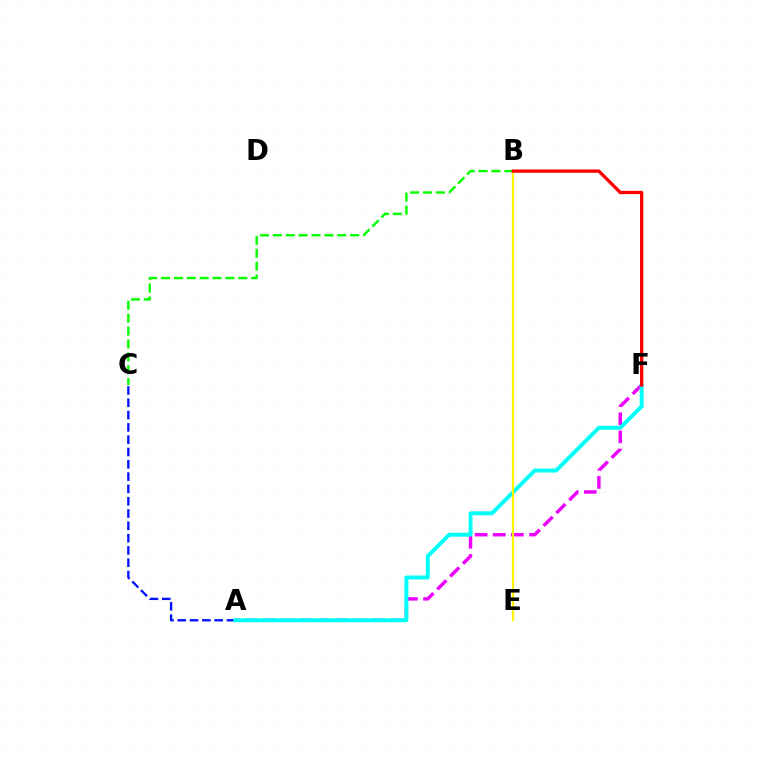{('A', 'C'): [{'color': '#0010ff', 'line_style': 'dashed', 'thickness': 1.67}], ('A', 'F'): [{'color': '#ee00ff', 'line_style': 'dashed', 'thickness': 2.46}, {'color': '#00fff6', 'line_style': 'solid', 'thickness': 2.84}], ('B', 'C'): [{'color': '#08ff00', 'line_style': 'dashed', 'thickness': 1.75}], ('B', 'E'): [{'color': '#fcf500', 'line_style': 'solid', 'thickness': 1.6}], ('B', 'F'): [{'color': '#ff0000', 'line_style': 'solid', 'thickness': 2.38}]}